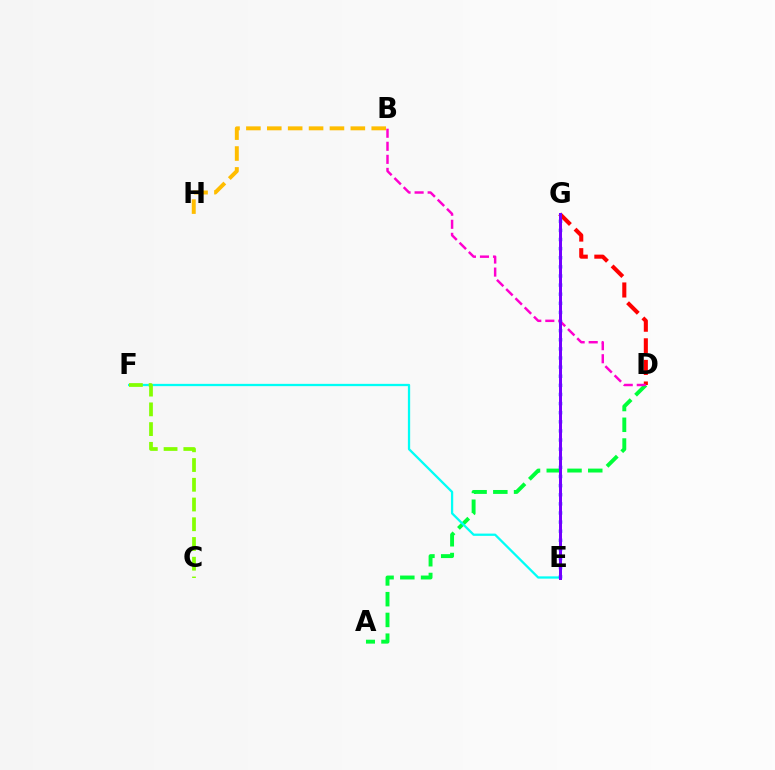{('A', 'D'): [{'color': '#00ff39', 'line_style': 'dashed', 'thickness': 2.82}], ('E', 'F'): [{'color': '#00fff6', 'line_style': 'solid', 'thickness': 1.64}], ('D', 'G'): [{'color': '#ff0000', 'line_style': 'dashed', 'thickness': 2.93}], ('E', 'G'): [{'color': '#004bff', 'line_style': 'dotted', 'thickness': 2.48}, {'color': '#7200ff', 'line_style': 'solid', 'thickness': 2.16}], ('B', 'D'): [{'color': '#ff00cf', 'line_style': 'dashed', 'thickness': 1.77}], ('C', 'F'): [{'color': '#84ff00', 'line_style': 'dashed', 'thickness': 2.68}], ('B', 'H'): [{'color': '#ffbd00', 'line_style': 'dashed', 'thickness': 2.84}]}